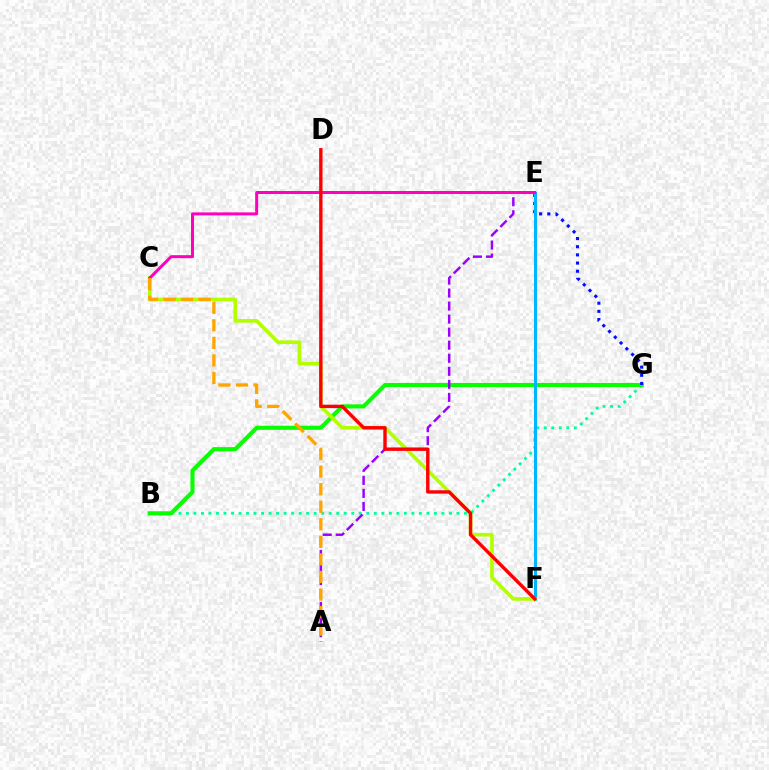{('B', 'G'): [{'color': '#00ff9d', 'line_style': 'dotted', 'thickness': 2.04}, {'color': '#08ff00', 'line_style': 'solid', 'thickness': 2.96}], ('E', 'G'): [{'color': '#0010ff', 'line_style': 'dotted', 'thickness': 2.22}], ('A', 'E'): [{'color': '#9b00ff', 'line_style': 'dashed', 'thickness': 1.77}], ('E', 'F'): [{'color': '#00b5ff', 'line_style': 'solid', 'thickness': 2.18}], ('C', 'F'): [{'color': '#b3ff00', 'line_style': 'solid', 'thickness': 2.64}], ('C', 'E'): [{'color': '#ff00bd', 'line_style': 'solid', 'thickness': 2.16}], ('D', 'F'): [{'color': '#ff0000', 'line_style': 'solid', 'thickness': 2.43}], ('A', 'C'): [{'color': '#ffa500', 'line_style': 'dashed', 'thickness': 2.38}]}